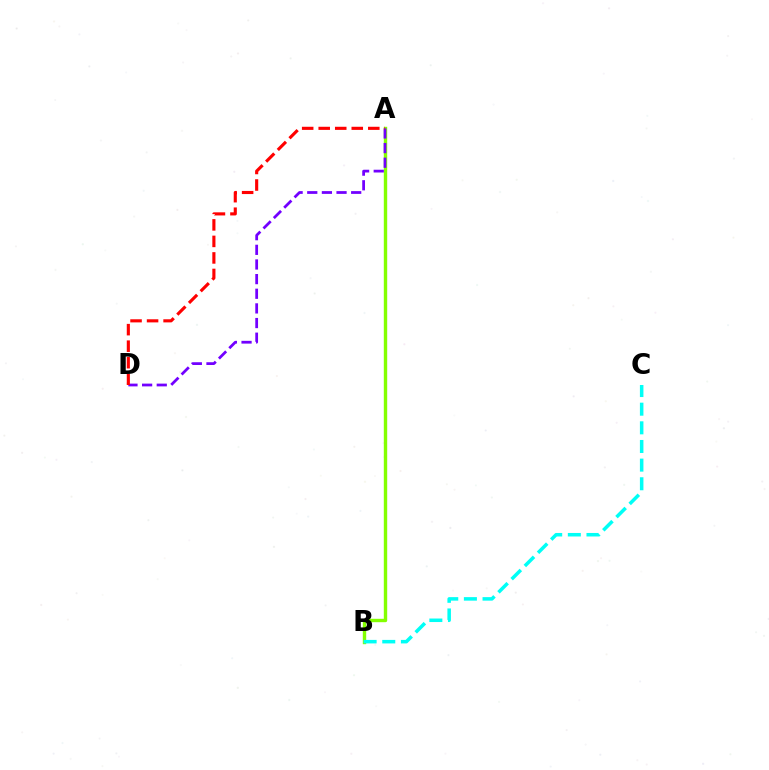{('A', 'B'): [{'color': '#84ff00', 'line_style': 'solid', 'thickness': 2.44}], ('A', 'D'): [{'color': '#7200ff', 'line_style': 'dashed', 'thickness': 1.99}, {'color': '#ff0000', 'line_style': 'dashed', 'thickness': 2.25}], ('B', 'C'): [{'color': '#00fff6', 'line_style': 'dashed', 'thickness': 2.53}]}